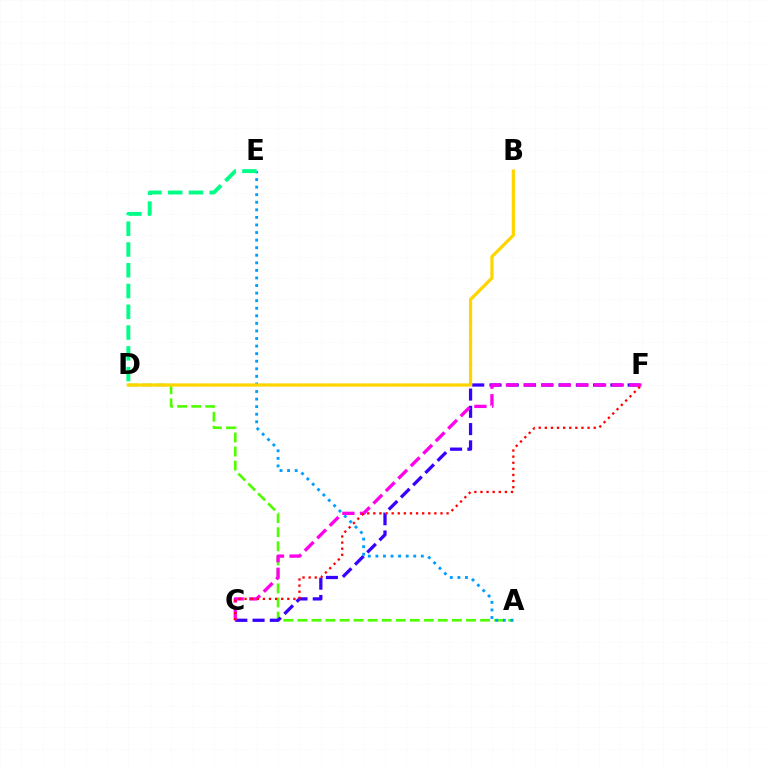{('A', 'D'): [{'color': '#4fff00', 'line_style': 'dashed', 'thickness': 1.91}], ('C', 'F'): [{'color': '#3700ff', 'line_style': 'dashed', 'thickness': 2.35}, {'color': '#ff00ed', 'line_style': 'dashed', 'thickness': 2.4}, {'color': '#ff0000', 'line_style': 'dotted', 'thickness': 1.66}], ('A', 'E'): [{'color': '#009eff', 'line_style': 'dotted', 'thickness': 2.06}], ('D', 'E'): [{'color': '#00ff86', 'line_style': 'dashed', 'thickness': 2.82}], ('B', 'D'): [{'color': '#ffd500', 'line_style': 'solid', 'thickness': 2.34}]}